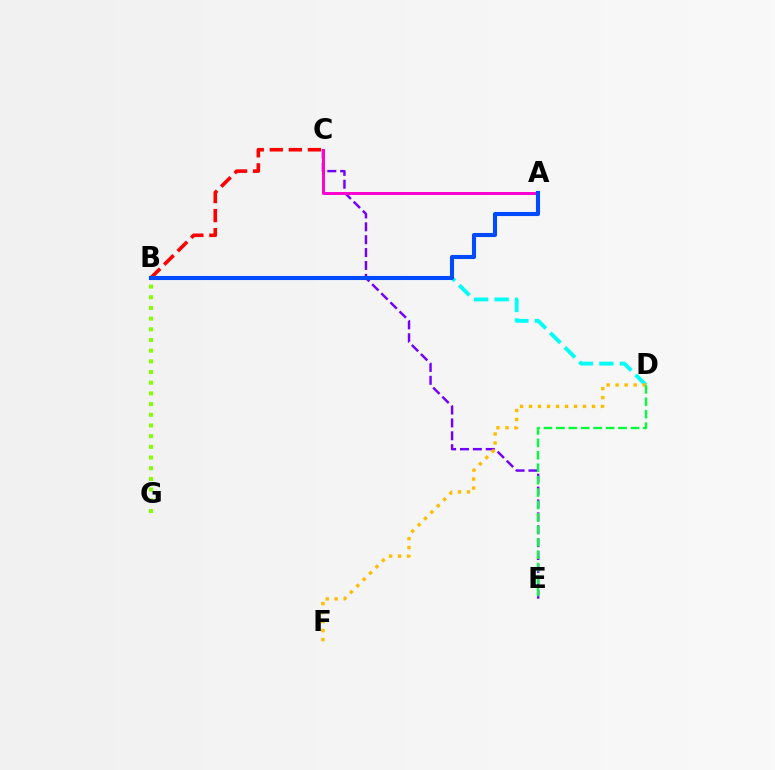{('B', 'D'): [{'color': '#00fff6', 'line_style': 'dashed', 'thickness': 2.79}], ('B', 'C'): [{'color': '#ff0000', 'line_style': 'dashed', 'thickness': 2.59}], ('C', 'E'): [{'color': '#7200ff', 'line_style': 'dashed', 'thickness': 1.75}], ('A', 'C'): [{'color': '#ff00cf', 'line_style': 'solid', 'thickness': 2.13}], ('D', 'F'): [{'color': '#ffbd00', 'line_style': 'dotted', 'thickness': 2.45}], ('D', 'E'): [{'color': '#00ff39', 'line_style': 'dashed', 'thickness': 1.69}], ('B', 'G'): [{'color': '#84ff00', 'line_style': 'dotted', 'thickness': 2.9}], ('A', 'B'): [{'color': '#004bff', 'line_style': 'solid', 'thickness': 2.95}]}